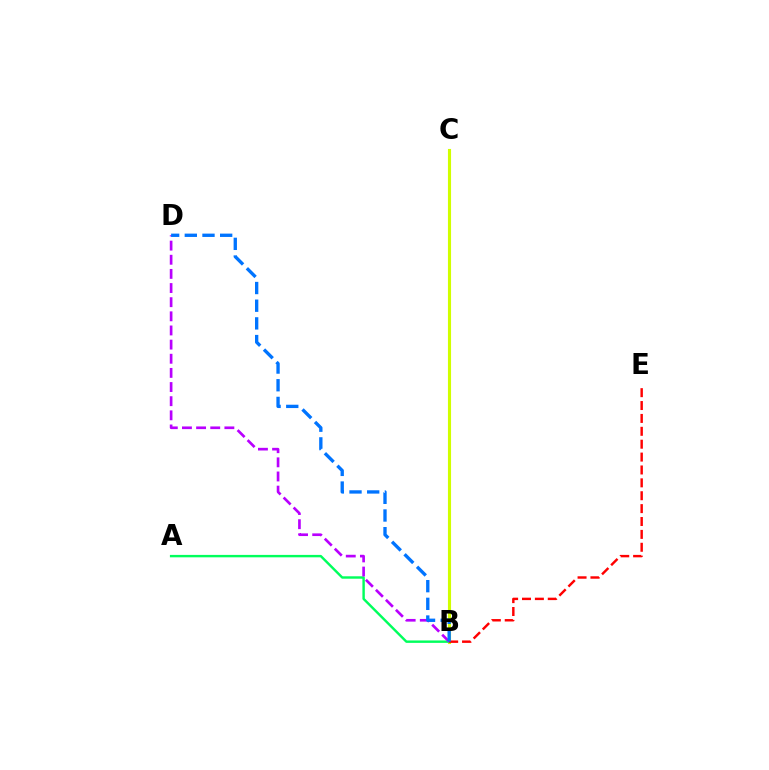{('B', 'C'): [{'color': '#d1ff00', 'line_style': 'solid', 'thickness': 2.24}], ('A', 'B'): [{'color': '#00ff5c', 'line_style': 'solid', 'thickness': 1.74}], ('B', 'D'): [{'color': '#b900ff', 'line_style': 'dashed', 'thickness': 1.92}, {'color': '#0074ff', 'line_style': 'dashed', 'thickness': 2.4}], ('B', 'E'): [{'color': '#ff0000', 'line_style': 'dashed', 'thickness': 1.75}]}